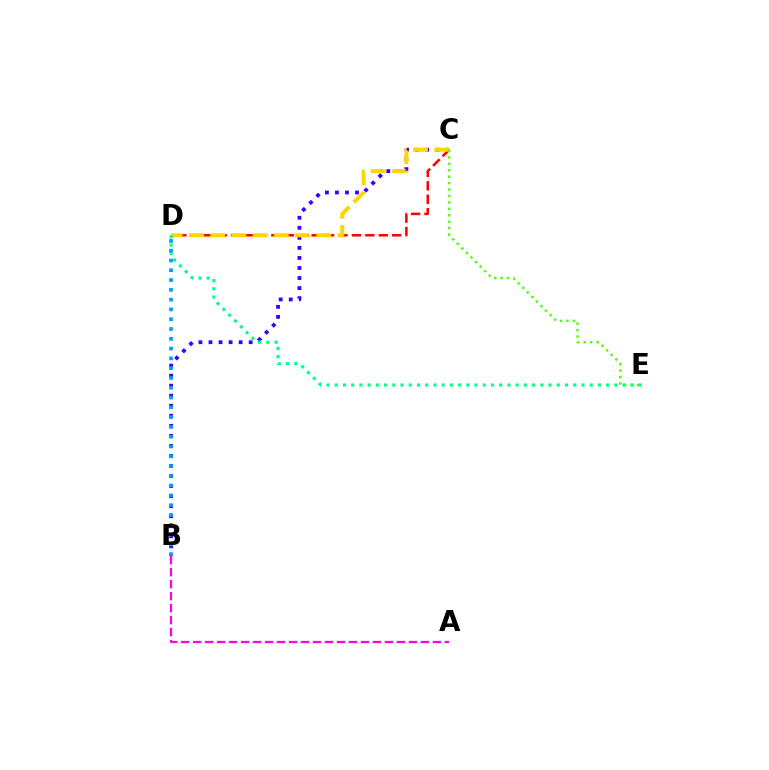{('B', 'C'): [{'color': '#3700ff', 'line_style': 'dotted', 'thickness': 2.73}], ('A', 'B'): [{'color': '#ff00ed', 'line_style': 'dashed', 'thickness': 1.63}], ('C', 'D'): [{'color': '#ff0000', 'line_style': 'dashed', 'thickness': 1.82}, {'color': '#ffd500', 'line_style': 'dashed', 'thickness': 2.88}], ('C', 'E'): [{'color': '#4fff00', 'line_style': 'dotted', 'thickness': 1.75}], ('D', 'E'): [{'color': '#00ff86', 'line_style': 'dotted', 'thickness': 2.23}], ('B', 'D'): [{'color': '#009eff', 'line_style': 'dotted', 'thickness': 2.66}]}